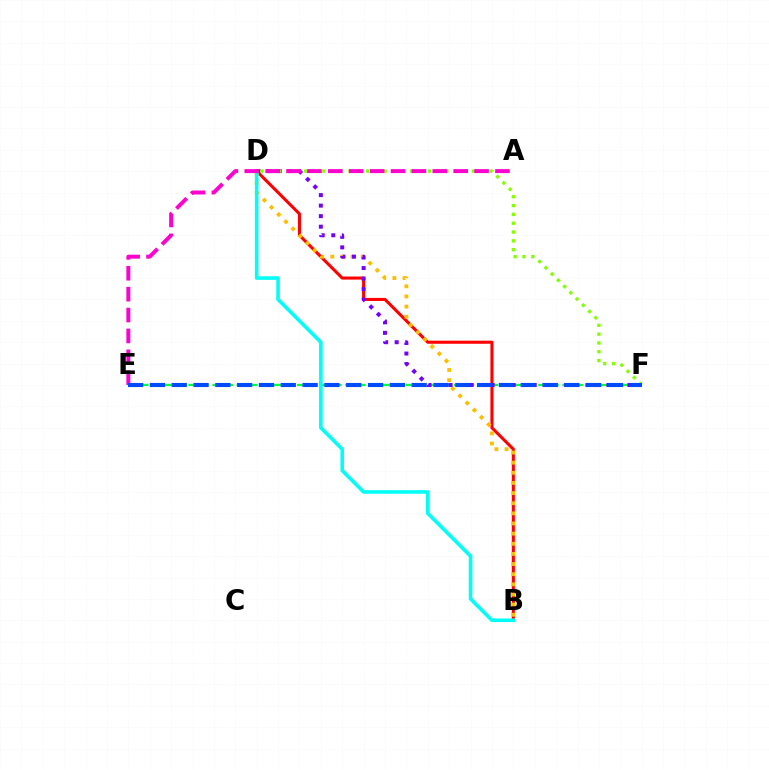{('B', 'D'): [{'color': '#ff0000', 'line_style': 'solid', 'thickness': 2.21}, {'color': '#ffbd00', 'line_style': 'dotted', 'thickness': 2.75}, {'color': '#00fff6', 'line_style': 'solid', 'thickness': 2.58}], ('E', 'F'): [{'color': '#00ff39', 'line_style': 'dashed', 'thickness': 1.64}, {'color': '#004bff', 'line_style': 'dashed', 'thickness': 2.96}], ('D', 'F'): [{'color': '#7200ff', 'line_style': 'dotted', 'thickness': 2.86}, {'color': '#84ff00', 'line_style': 'dotted', 'thickness': 2.4}], ('A', 'E'): [{'color': '#ff00cf', 'line_style': 'dashed', 'thickness': 2.84}]}